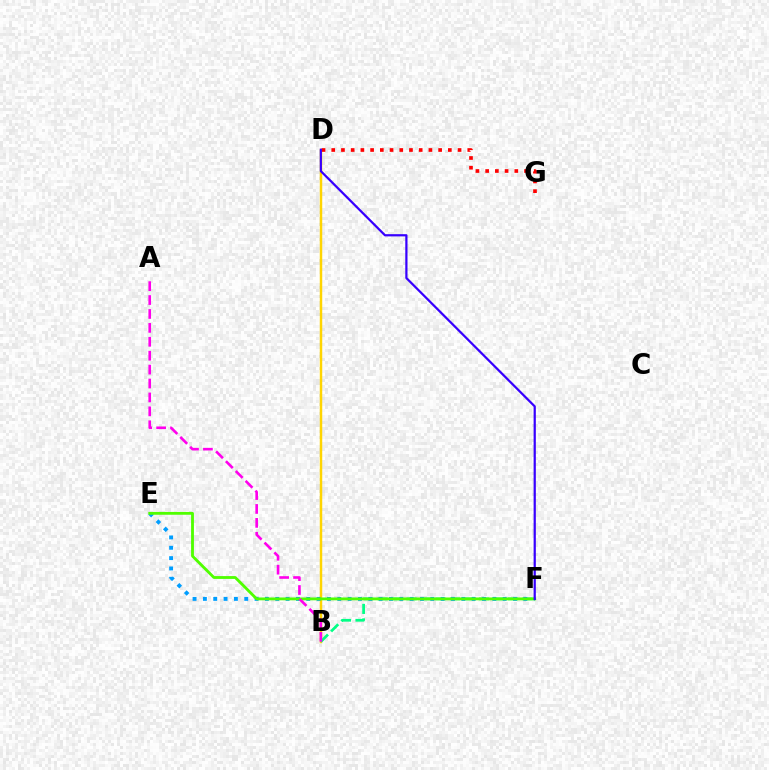{('B', 'D'): [{'color': '#ffd500', 'line_style': 'solid', 'thickness': 1.78}], ('B', 'F'): [{'color': '#00ff86', 'line_style': 'dashed', 'thickness': 1.97}], ('D', 'G'): [{'color': '#ff0000', 'line_style': 'dotted', 'thickness': 2.64}], ('E', 'F'): [{'color': '#009eff', 'line_style': 'dotted', 'thickness': 2.81}, {'color': '#4fff00', 'line_style': 'solid', 'thickness': 2.04}], ('D', 'F'): [{'color': '#3700ff', 'line_style': 'solid', 'thickness': 1.6}], ('A', 'B'): [{'color': '#ff00ed', 'line_style': 'dashed', 'thickness': 1.89}]}